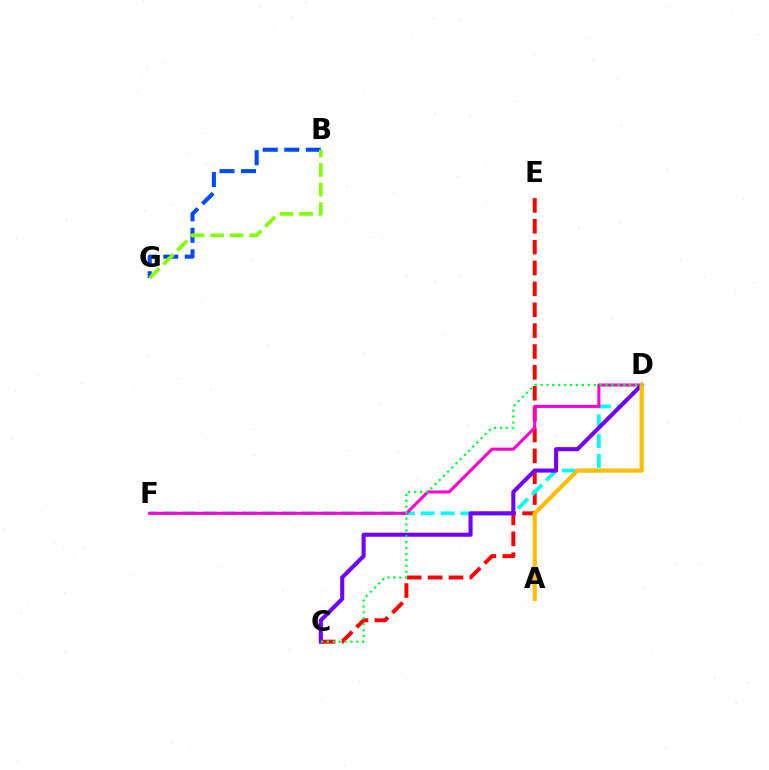{('C', 'E'): [{'color': '#ff0000', 'line_style': 'dashed', 'thickness': 2.84}], ('D', 'F'): [{'color': '#00fff6', 'line_style': 'dashed', 'thickness': 2.7}, {'color': '#ff00cf', 'line_style': 'solid', 'thickness': 2.2}], ('B', 'G'): [{'color': '#004bff', 'line_style': 'dashed', 'thickness': 2.93}, {'color': '#84ff00', 'line_style': 'dashed', 'thickness': 2.66}], ('C', 'D'): [{'color': '#7200ff', 'line_style': 'solid', 'thickness': 2.93}, {'color': '#00ff39', 'line_style': 'dotted', 'thickness': 1.61}], ('A', 'D'): [{'color': '#ffbd00', 'line_style': 'solid', 'thickness': 3.0}]}